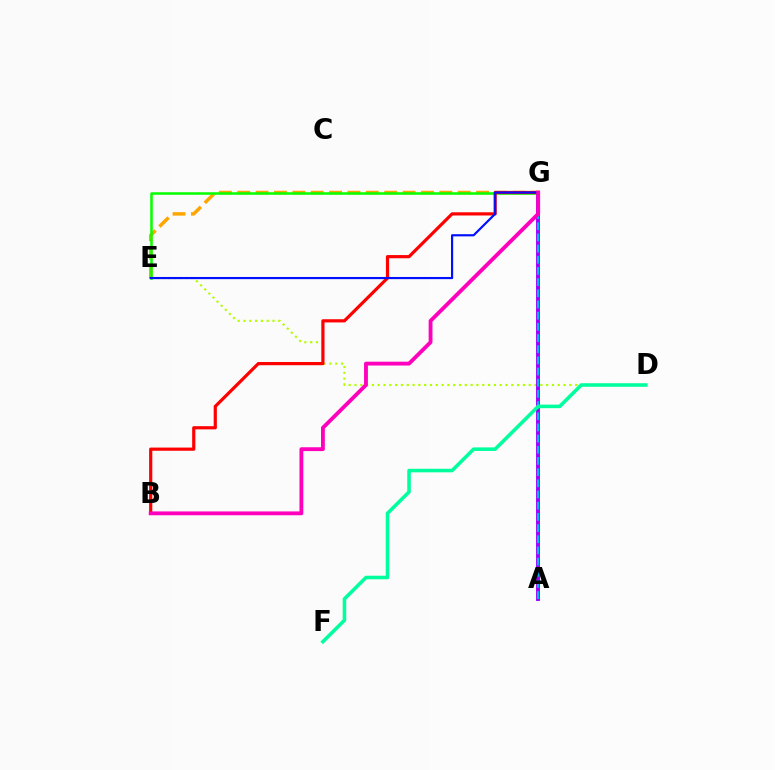{('E', 'G'): [{'color': '#ffa500', 'line_style': 'dashed', 'thickness': 2.5}, {'color': '#08ff00', 'line_style': 'solid', 'thickness': 1.82}, {'color': '#0010ff', 'line_style': 'solid', 'thickness': 1.56}], ('D', 'E'): [{'color': '#b3ff00', 'line_style': 'dotted', 'thickness': 1.58}], ('A', 'G'): [{'color': '#9b00ff', 'line_style': 'solid', 'thickness': 2.8}, {'color': '#00b5ff', 'line_style': 'dashed', 'thickness': 1.52}], ('B', 'G'): [{'color': '#ff0000', 'line_style': 'solid', 'thickness': 2.3}, {'color': '#ff00bd', 'line_style': 'solid', 'thickness': 2.76}], ('D', 'F'): [{'color': '#00ff9d', 'line_style': 'solid', 'thickness': 2.56}]}